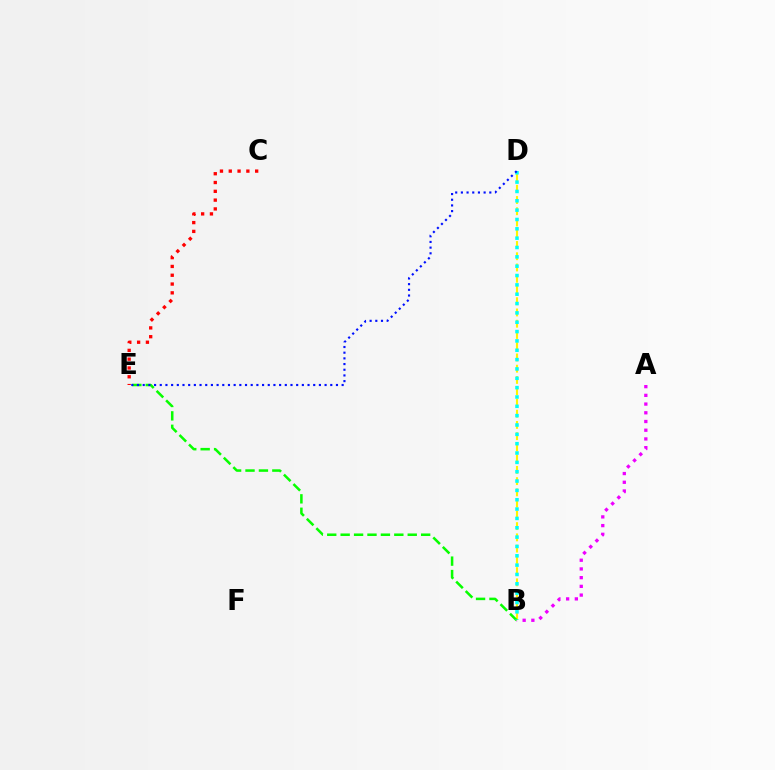{('A', 'B'): [{'color': '#ee00ff', 'line_style': 'dotted', 'thickness': 2.37}], ('B', 'D'): [{'color': '#fcf500', 'line_style': 'dashed', 'thickness': 1.53}, {'color': '#00fff6', 'line_style': 'dotted', 'thickness': 2.54}], ('B', 'E'): [{'color': '#08ff00', 'line_style': 'dashed', 'thickness': 1.82}], ('C', 'E'): [{'color': '#ff0000', 'line_style': 'dotted', 'thickness': 2.39}], ('D', 'E'): [{'color': '#0010ff', 'line_style': 'dotted', 'thickness': 1.54}]}